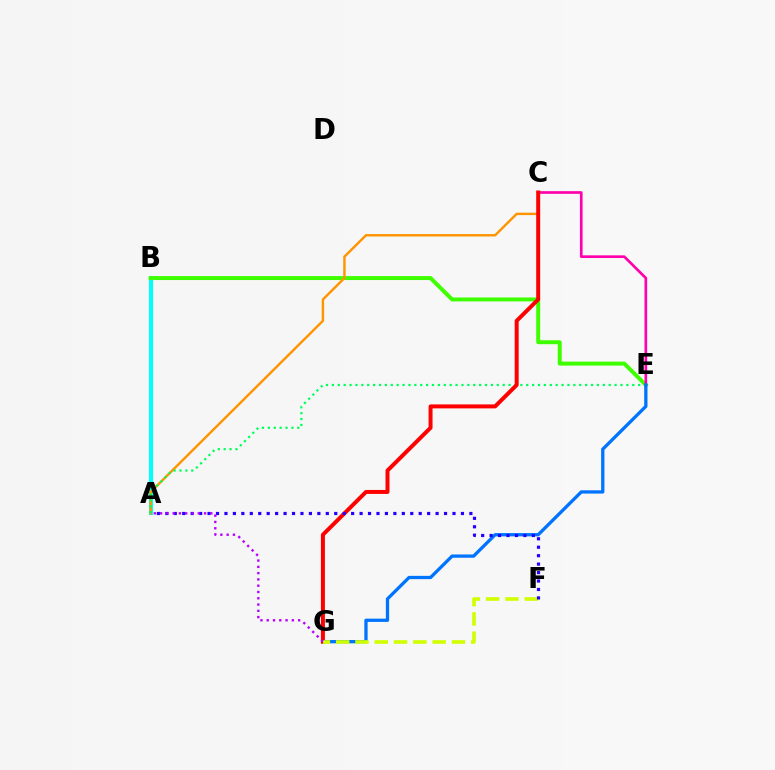{('A', 'B'): [{'color': '#00fff6', 'line_style': 'solid', 'thickness': 2.97}], ('B', 'E'): [{'color': '#3dff00', 'line_style': 'solid', 'thickness': 2.85}], ('A', 'C'): [{'color': '#ff9400', 'line_style': 'solid', 'thickness': 1.73}], ('A', 'E'): [{'color': '#00ff5c', 'line_style': 'dotted', 'thickness': 1.6}], ('C', 'E'): [{'color': '#ff00ac', 'line_style': 'solid', 'thickness': 1.92}], ('E', 'G'): [{'color': '#0074ff', 'line_style': 'solid', 'thickness': 2.36}], ('C', 'G'): [{'color': '#ff0000', 'line_style': 'solid', 'thickness': 2.86}], ('F', 'G'): [{'color': '#d1ff00', 'line_style': 'dashed', 'thickness': 2.62}], ('A', 'F'): [{'color': '#2500ff', 'line_style': 'dotted', 'thickness': 2.29}], ('A', 'G'): [{'color': '#b900ff', 'line_style': 'dotted', 'thickness': 1.71}]}